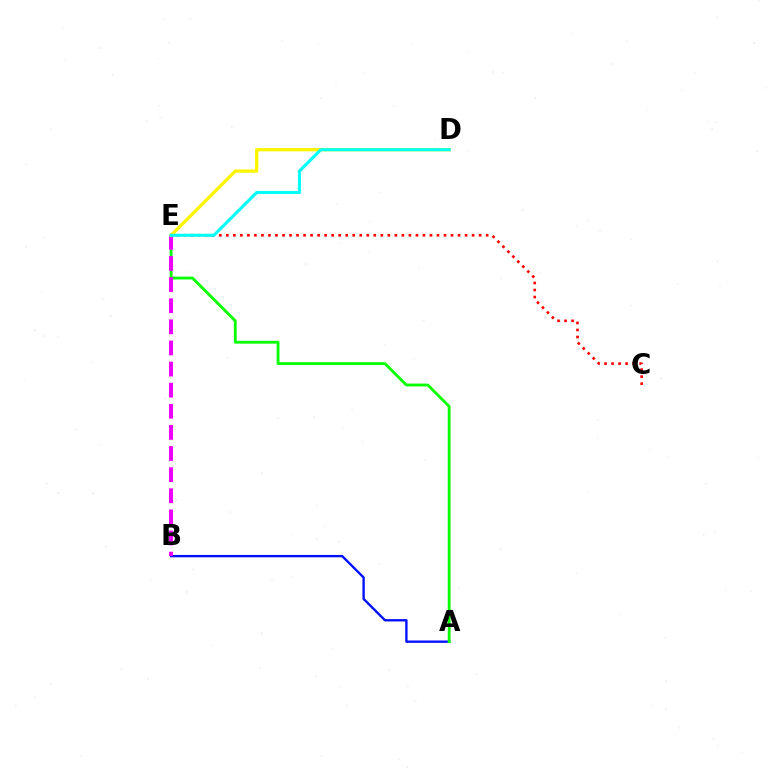{('C', 'E'): [{'color': '#ff0000', 'line_style': 'dotted', 'thickness': 1.91}], ('A', 'B'): [{'color': '#0010ff', 'line_style': 'solid', 'thickness': 1.7}], ('A', 'E'): [{'color': '#08ff00', 'line_style': 'solid', 'thickness': 2.04}], ('B', 'E'): [{'color': '#ee00ff', 'line_style': 'dashed', 'thickness': 2.87}], ('D', 'E'): [{'color': '#fcf500', 'line_style': 'solid', 'thickness': 2.36}, {'color': '#00fff6', 'line_style': 'solid', 'thickness': 2.21}]}